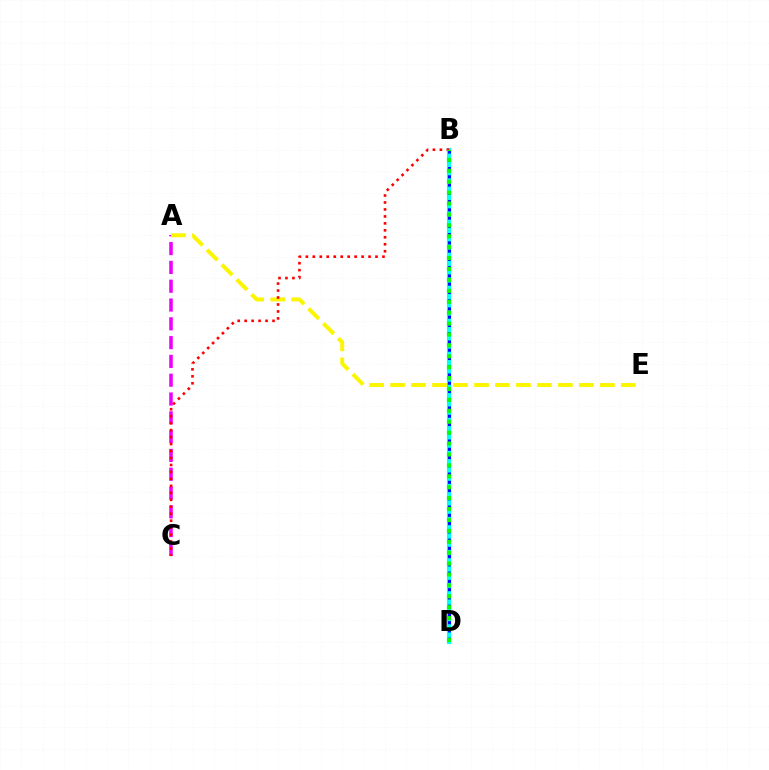{('B', 'D'): [{'color': '#00fff6', 'line_style': 'solid', 'thickness': 3.0}, {'color': '#0010ff', 'line_style': 'dotted', 'thickness': 2.24}, {'color': '#08ff00', 'line_style': 'dotted', 'thickness': 2.96}], ('A', 'C'): [{'color': '#ee00ff', 'line_style': 'dashed', 'thickness': 2.55}], ('A', 'E'): [{'color': '#fcf500', 'line_style': 'dashed', 'thickness': 2.85}], ('B', 'C'): [{'color': '#ff0000', 'line_style': 'dotted', 'thickness': 1.89}]}